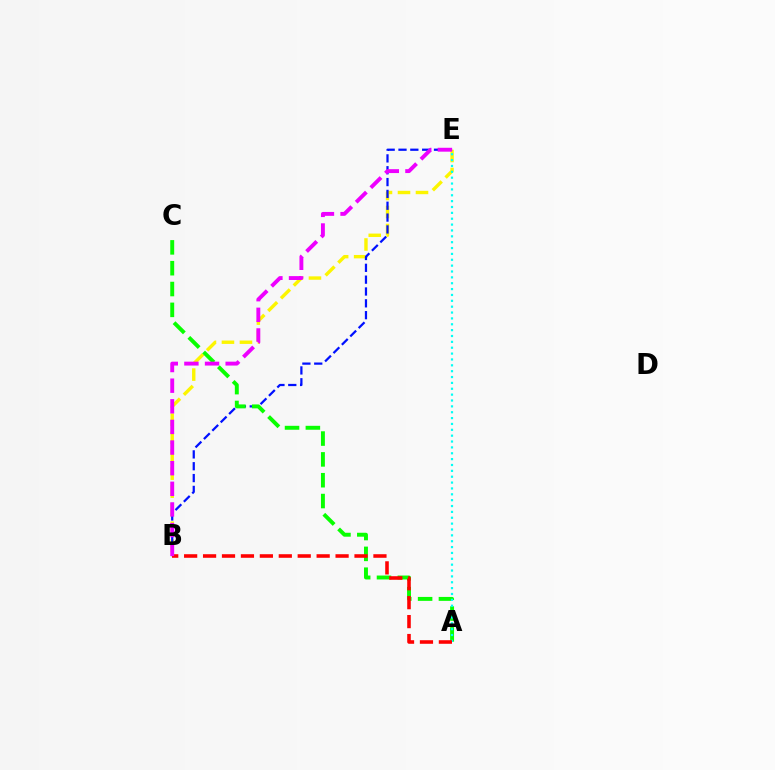{('B', 'E'): [{'color': '#fcf500', 'line_style': 'dashed', 'thickness': 2.45}, {'color': '#0010ff', 'line_style': 'dashed', 'thickness': 1.61}, {'color': '#ee00ff', 'line_style': 'dashed', 'thickness': 2.8}], ('A', 'C'): [{'color': '#08ff00', 'line_style': 'dashed', 'thickness': 2.83}], ('A', 'E'): [{'color': '#00fff6', 'line_style': 'dotted', 'thickness': 1.59}], ('A', 'B'): [{'color': '#ff0000', 'line_style': 'dashed', 'thickness': 2.57}]}